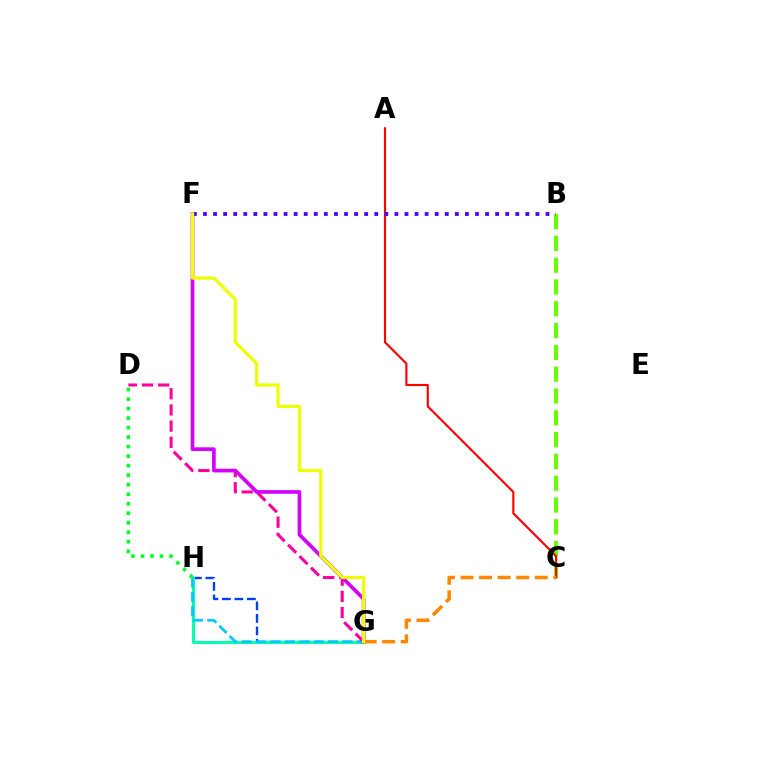{('G', 'H'): [{'color': '#003fff', 'line_style': 'dashed', 'thickness': 1.7}, {'color': '#00ffaf', 'line_style': 'solid', 'thickness': 2.16}, {'color': '#00c7ff', 'line_style': 'dashed', 'thickness': 1.96}], ('B', 'C'): [{'color': '#66ff00', 'line_style': 'dashed', 'thickness': 2.96}], ('A', 'C'): [{'color': '#ff0000', 'line_style': 'solid', 'thickness': 1.54}], ('D', 'G'): [{'color': '#ff00a0', 'line_style': 'dashed', 'thickness': 2.2}], ('F', 'G'): [{'color': '#d600ff', 'line_style': 'solid', 'thickness': 2.64}, {'color': '#eeff00', 'line_style': 'solid', 'thickness': 2.29}], ('C', 'G'): [{'color': '#ff8800', 'line_style': 'dashed', 'thickness': 2.52}], ('D', 'H'): [{'color': '#00ff27', 'line_style': 'dotted', 'thickness': 2.58}], ('B', 'F'): [{'color': '#4f00ff', 'line_style': 'dotted', 'thickness': 2.74}]}